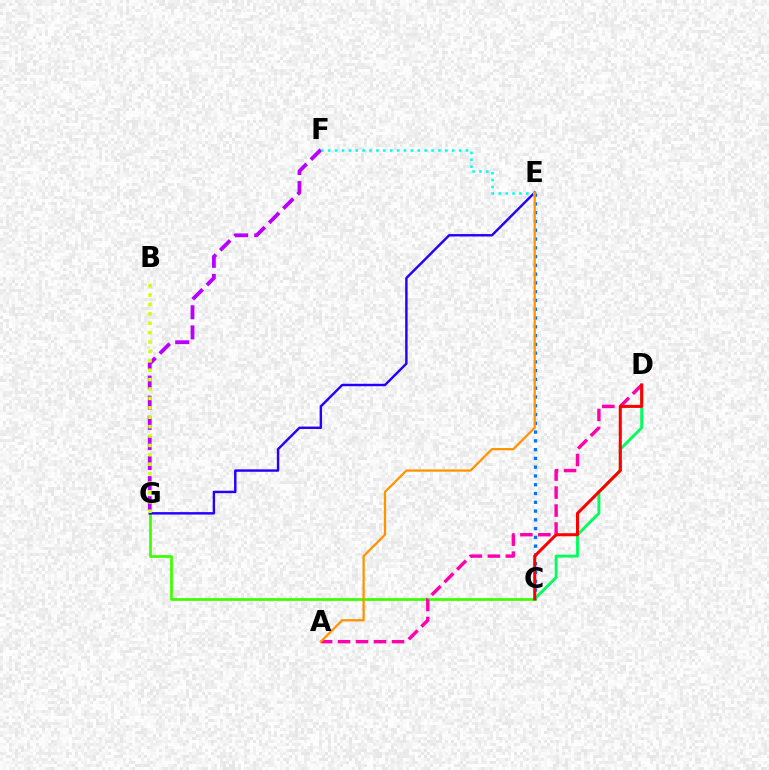{('C', 'G'): [{'color': '#3dff00', 'line_style': 'solid', 'thickness': 1.97}], ('C', 'E'): [{'color': '#0074ff', 'line_style': 'dotted', 'thickness': 2.38}], ('E', 'G'): [{'color': '#2500ff', 'line_style': 'solid', 'thickness': 1.75}], ('F', 'G'): [{'color': '#b900ff', 'line_style': 'dashed', 'thickness': 2.73}], ('B', 'G'): [{'color': '#d1ff00', 'line_style': 'dotted', 'thickness': 2.55}], ('C', 'D'): [{'color': '#00ff5c', 'line_style': 'solid', 'thickness': 2.06}, {'color': '#ff0000', 'line_style': 'solid', 'thickness': 2.19}], ('A', 'D'): [{'color': '#ff00ac', 'line_style': 'dashed', 'thickness': 2.44}], ('E', 'F'): [{'color': '#00fff6', 'line_style': 'dotted', 'thickness': 1.87}], ('A', 'E'): [{'color': '#ff9400', 'line_style': 'solid', 'thickness': 1.63}]}